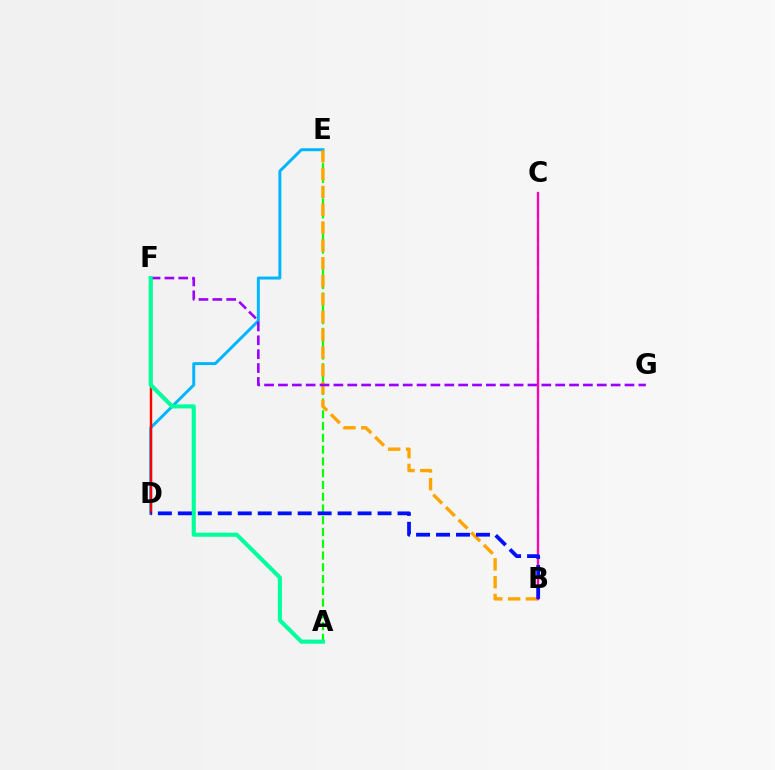{('D', 'E'): [{'color': '#00b5ff', 'line_style': 'solid', 'thickness': 2.13}], ('A', 'E'): [{'color': '#08ff00', 'line_style': 'dashed', 'thickness': 1.6}], ('D', 'F'): [{'color': '#ff0000', 'line_style': 'solid', 'thickness': 1.75}], ('B', 'C'): [{'color': '#b3ff00', 'line_style': 'dashed', 'thickness': 1.61}, {'color': '#ff00bd', 'line_style': 'solid', 'thickness': 1.68}], ('B', 'E'): [{'color': '#ffa500', 'line_style': 'dashed', 'thickness': 2.42}], ('F', 'G'): [{'color': '#9b00ff', 'line_style': 'dashed', 'thickness': 1.88}], ('A', 'F'): [{'color': '#00ff9d', 'line_style': 'solid', 'thickness': 2.95}], ('B', 'D'): [{'color': '#0010ff', 'line_style': 'dashed', 'thickness': 2.71}]}